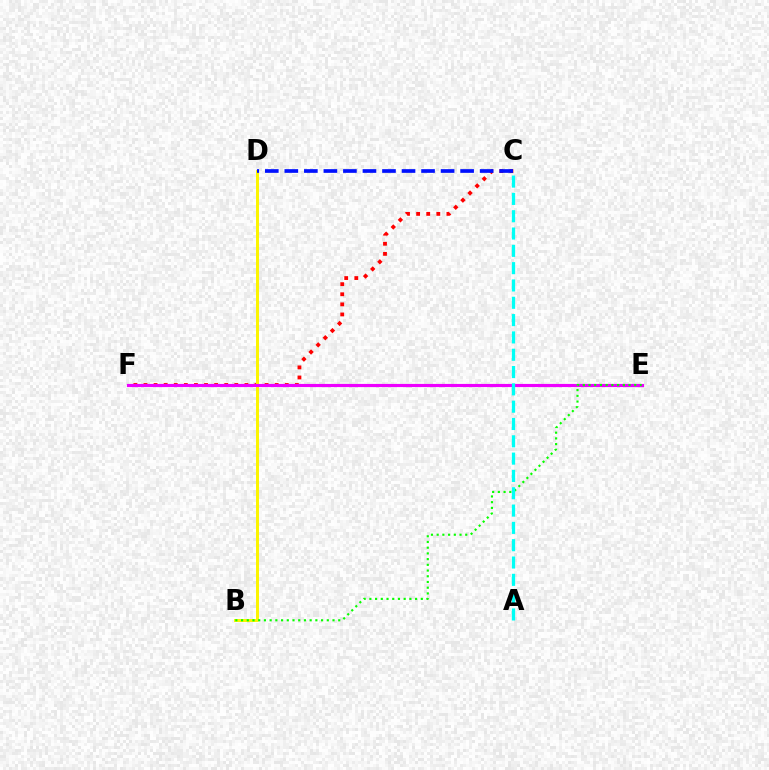{('C', 'F'): [{'color': '#ff0000', 'line_style': 'dotted', 'thickness': 2.74}], ('B', 'D'): [{'color': '#fcf500', 'line_style': 'solid', 'thickness': 2.14}], ('E', 'F'): [{'color': '#ee00ff', 'line_style': 'solid', 'thickness': 2.27}], ('C', 'D'): [{'color': '#0010ff', 'line_style': 'dashed', 'thickness': 2.65}], ('B', 'E'): [{'color': '#08ff00', 'line_style': 'dotted', 'thickness': 1.55}], ('A', 'C'): [{'color': '#00fff6', 'line_style': 'dashed', 'thickness': 2.35}]}